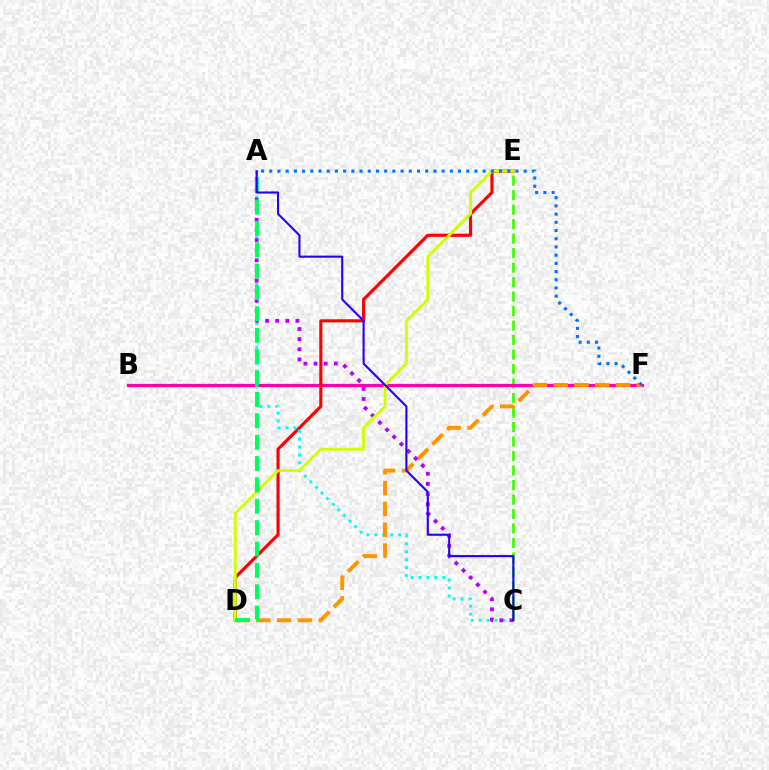{('C', 'E'): [{'color': '#3dff00', 'line_style': 'dashed', 'thickness': 1.97}], ('B', 'F'): [{'color': '#ff00ac', 'line_style': 'solid', 'thickness': 2.33}], ('D', 'E'): [{'color': '#ff0000', 'line_style': 'solid', 'thickness': 2.26}, {'color': '#d1ff00', 'line_style': 'solid', 'thickness': 2.08}], ('A', 'C'): [{'color': '#00fff6', 'line_style': 'dotted', 'thickness': 2.15}, {'color': '#b900ff', 'line_style': 'dotted', 'thickness': 2.75}, {'color': '#2500ff', 'line_style': 'solid', 'thickness': 1.52}], ('D', 'F'): [{'color': '#ff9400', 'line_style': 'dashed', 'thickness': 2.82}], ('A', 'D'): [{'color': '#00ff5c', 'line_style': 'dashed', 'thickness': 2.9}], ('A', 'F'): [{'color': '#0074ff', 'line_style': 'dotted', 'thickness': 2.23}]}